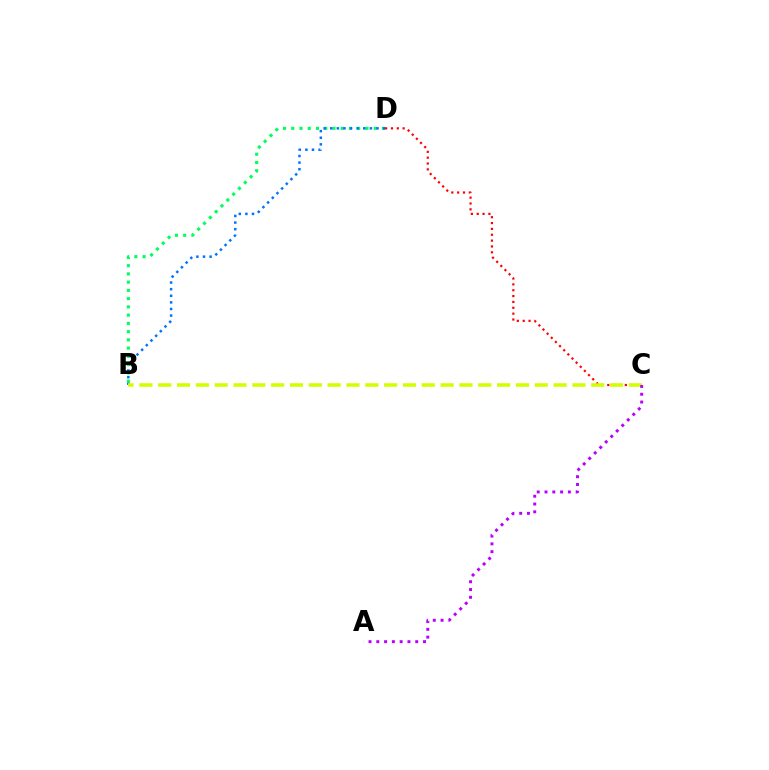{('B', 'D'): [{'color': '#00ff5c', 'line_style': 'dotted', 'thickness': 2.24}, {'color': '#0074ff', 'line_style': 'dotted', 'thickness': 1.79}], ('C', 'D'): [{'color': '#ff0000', 'line_style': 'dotted', 'thickness': 1.59}], ('B', 'C'): [{'color': '#d1ff00', 'line_style': 'dashed', 'thickness': 2.56}], ('A', 'C'): [{'color': '#b900ff', 'line_style': 'dotted', 'thickness': 2.12}]}